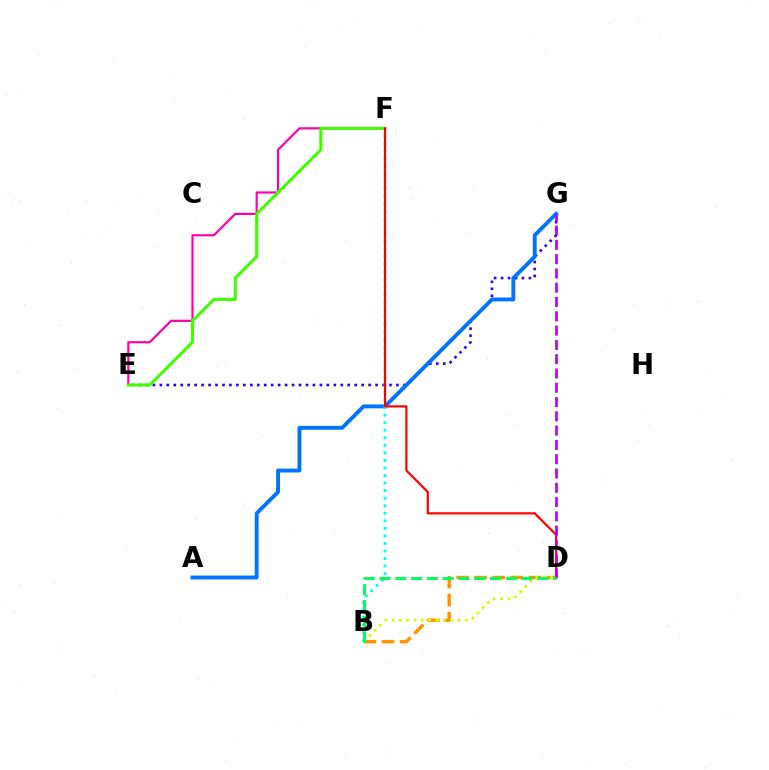{('B', 'D'): [{'color': '#ff9400', 'line_style': 'dashed', 'thickness': 2.45}, {'color': '#d1ff00', 'line_style': 'dotted', 'thickness': 2.0}, {'color': '#00ff5c', 'line_style': 'dashed', 'thickness': 2.15}], ('E', 'G'): [{'color': '#2500ff', 'line_style': 'dotted', 'thickness': 1.89}], ('A', 'G'): [{'color': '#0074ff', 'line_style': 'solid', 'thickness': 2.8}], ('E', 'F'): [{'color': '#ff00ac', 'line_style': 'solid', 'thickness': 1.59}, {'color': '#3dff00', 'line_style': 'solid', 'thickness': 2.17}], ('B', 'F'): [{'color': '#00fff6', 'line_style': 'dotted', 'thickness': 2.05}], ('D', 'F'): [{'color': '#ff0000', 'line_style': 'solid', 'thickness': 1.58}], ('D', 'G'): [{'color': '#b900ff', 'line_style': 'dashed', 'thickness': 1.94}]}